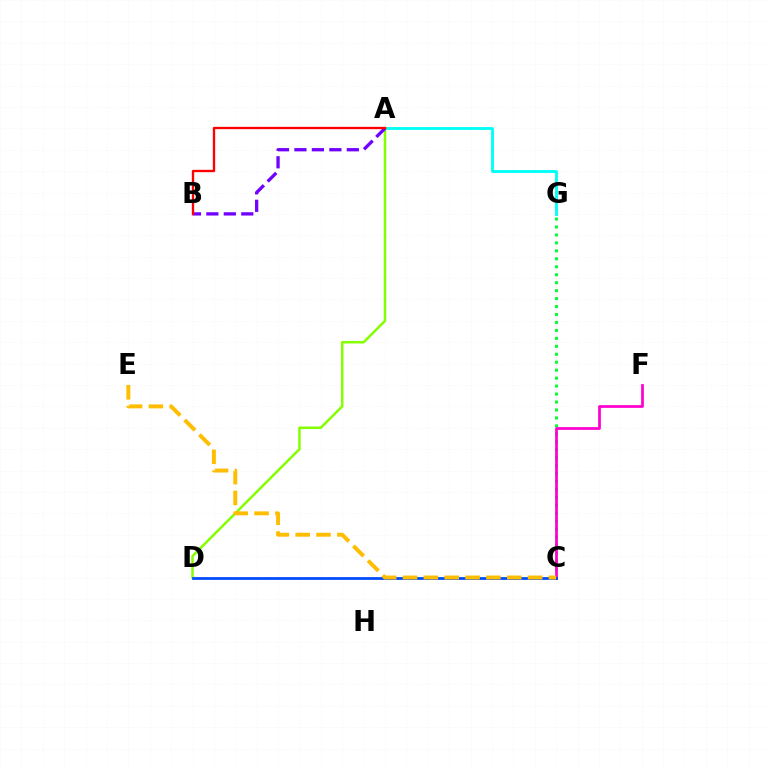{('C', 'G'): [{'color': '#00ff39', 'line_style': 'dotted', 'thickness': 2.16}], ('A', 'G'): [{'color': '#00fff6', 'line_style': 'solid', 'thickness': 2.06}], ('C', 'F'): [{'color': '#ff00cf', 'line_style': 'solid', 'thickness': 1.98}], ('A', 'D'): [{'color': '#84ff00', 'line_style': 'solid', 'thickness': 1.8}], ('A', 'B'): [{'color': '#7200ff', 'line_style': 'dashed', 'thickness': 2.37}, {'color': '#ff0000', 'line_style': 'solid', 'thickness': 1.69}], ('C', 'D'): [{'color': '#004bff', 'line_style': 'solid', 'thickness': 1.99}], ('C', 'E'): [{'color': '#ffbd00', 'line_style': 'dashed', 'thickness': 2.83}]}